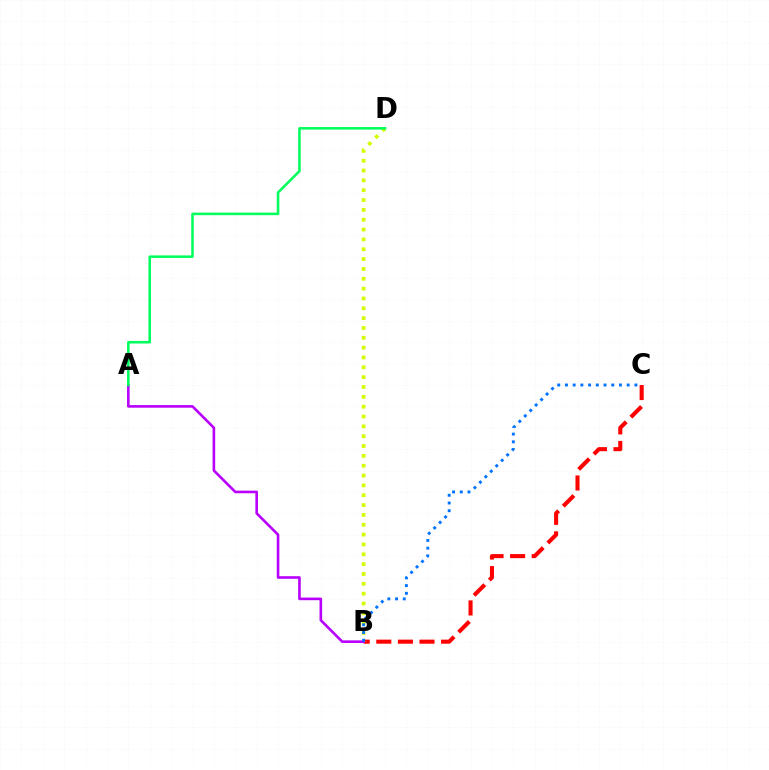{('B', 'C'): [{'color': '#ff0000', 'line_style': 'dashed', 'thickness': 2.93}, {'color': '#0074ff', 'line_style': 'dotted', 'thickness': 2.1}], ('B', 'D'): [{'color': '#d1ff00', 'line_style': 'dotted', 'thickness': 2.67}], ('A', 'B'): [{'color': '#b900ff', 'line_style': 'solid', 'thickness': 1.89}], ('A', 'D'): [{'color': '#00ff5c', 'line_style': 'solid', 'thickness': 1.84}]}